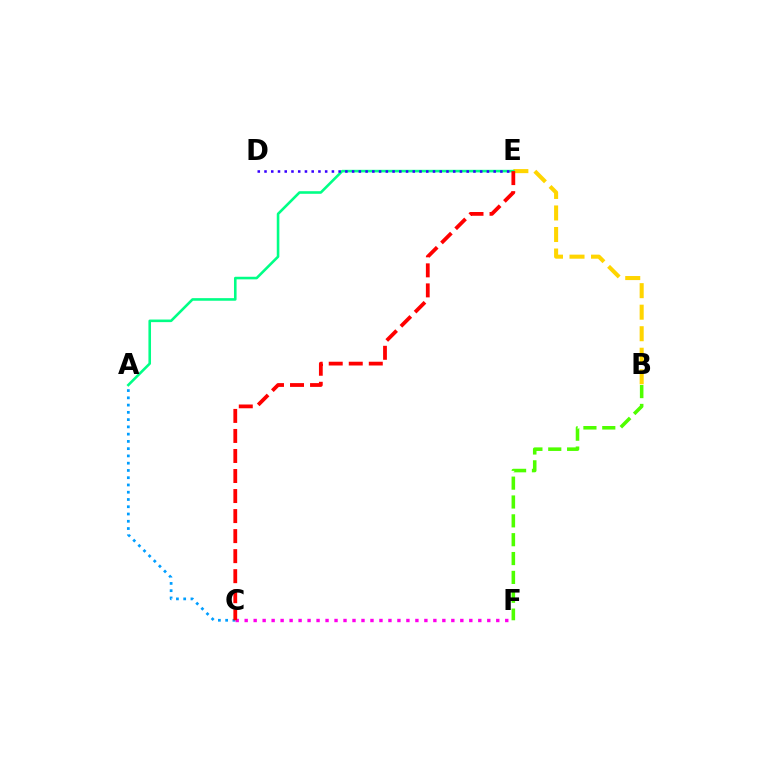{('B', 'F'): [{'color': '#4fff00', 'line_style': 'dashed', 'thickness': 2.56}], ('C', 'F'): [{'color': '#ff00ed', 'line_style': 'dotted', 'thickness': 2.44}], ('B', 'E'): [{'color': '#ffd500', 'line_style': 'dashed', 'thickness': 2.92}], ('A', 'E'): [{'color': '#00ff86', 'line_style': 'solid', 'thickness': 1.86}], ('D', 'E'): [{'color': '#3700ff', 'line_style': 'dotted', 'thickness': 1.83}], ('A', 'C'): [{'color': '#009eff', 'line_style': 'dotted', 'thickness': 1.97}], ('C', 'E'): [{'color': '#ff0000', 'line_style': 'dashed', 'thickness': 2.72}]}